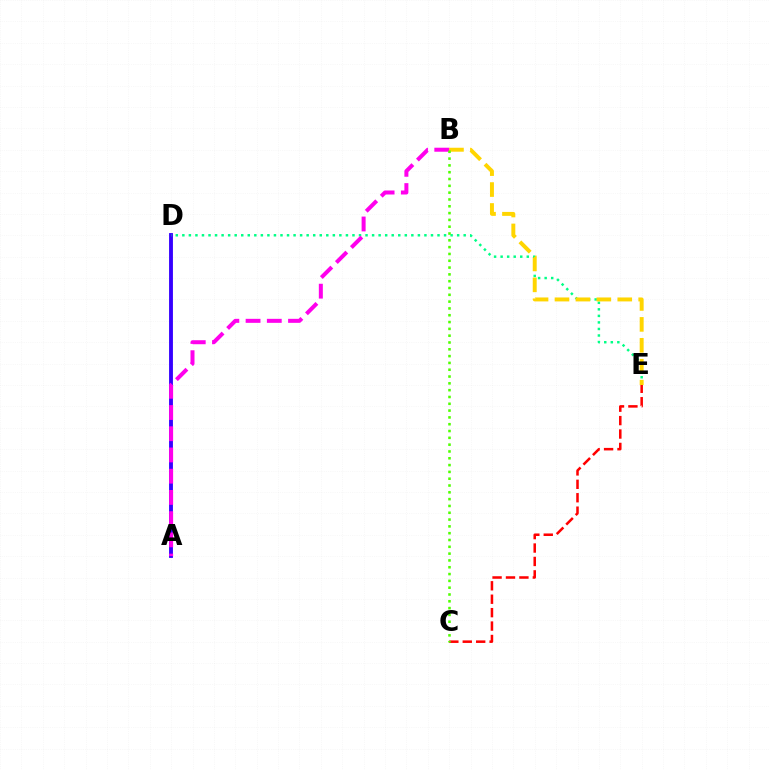{('A', 'D'): [{'color': '#009eff', 'line_style': 'solid', 'thickness': 1.67}, {'color': '#3700ff', 'line_style': 'solid', 'thickness': 2.77}], ('D', 'E'): [{'color': '#00ff86', 'line_style': 'dotted', 'thickness': 1.78}], ('C', 'E'): [{'color': '#ff0000', 'line_style': 'dashed', 'thickness': 1.82}], ('B', 'E'): [{'color': '#ffd500', 'line_style': 'dashed', 'thickness': 2.84}], ('A', 'B'): [{'color': '#ff00ed', 'line_style': 'dashed', 'thickness': 2.88}], ('B', 'C'): [{'color': '#4fff00', 'line_style': 'dotted', 'thickness': 1.85}]}